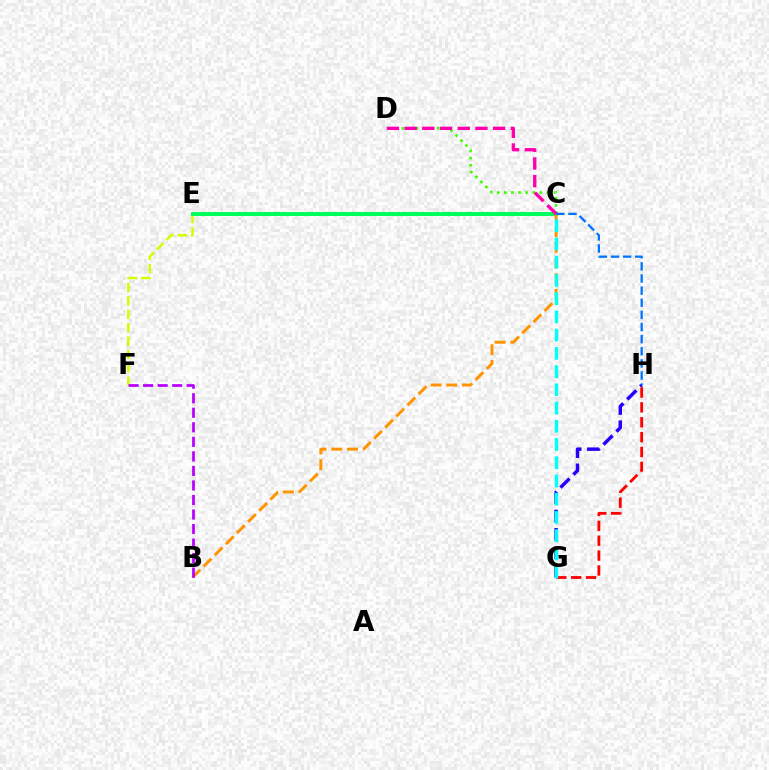{('E', 'F'): [{'color': '#d1ff00', 'line_style': 'dashed', 'thickness': 1.82}], ('G', 'H'): [{'color': '#2500ff', 'line_style': 'dashed', 'thickness': 2.49}, {'color': '#ff0000', 'line_style': 'dashed', 'thickness': 2.02}], ('C', 'E'): [{'color': '#00ff5c', 'line_style': 'solid', 'thickness': 2.86}], ('B', 'C'): [{'color': '#ff9400', 'line_style': 'dashed', 'thickness': 2.14}], ('C', 'D'): [{'color': '#3dff00', 'line_style': 'dotted', 'thickness': 1.92}, {'color': '#ff00ac', 'line_style': 'dashed', 'thickness': 2.4}], ('B', 'F'): [{'color': '#b900ff', 'line_style': 'dashed', 'thickness': 1.97}], ('C', 'H'): [{'color': '#0074ff', 'line_style': 'dashed', 'thickness': 1.65}], ('C', 'G'): [{'color': '#00fff6', 'line_style': 'dashed', 'thickness': 2.48}]}